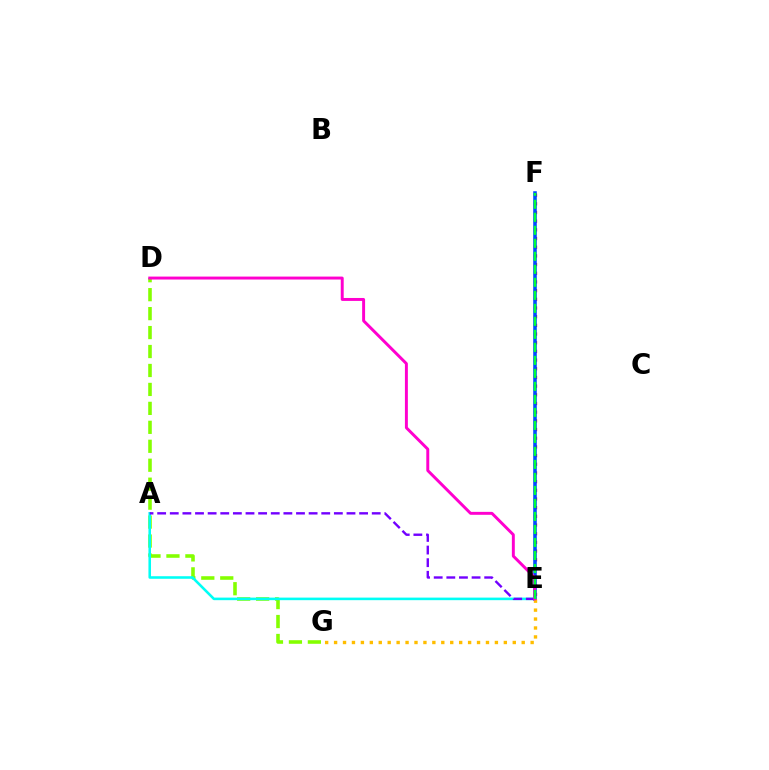{('E', 'F'): [{'color': '#ff0000', 'line_style': 'dotted', 'thickness': 2.36}, {'color': '#004bff', 'line_style': 'solid', 'thickness': 2.57}, {'color': '#00ff39', 'line_style': 'dashed', 'thickness': 1.77}], ('D', 'G'): [{'color': '#84ff00', 'line_style': 'dashed', 'thickness': 2.57}], ('A', 'E'): [{'color': '#00fff6', 'line_style': 'solid', 'thickness': 1.85}, {'color': '#7200ff', 'line_style': 'dashed', 'thickness': 1.71}], ('E', 'G'): [{'color': '#ffbd00', 'line_style': 'dotted', 'thickness': 2.43}], ('D', 'E'): [{'color': '#ff00cf', 'line_style': 'solid', 'thickness': 2.12}]}